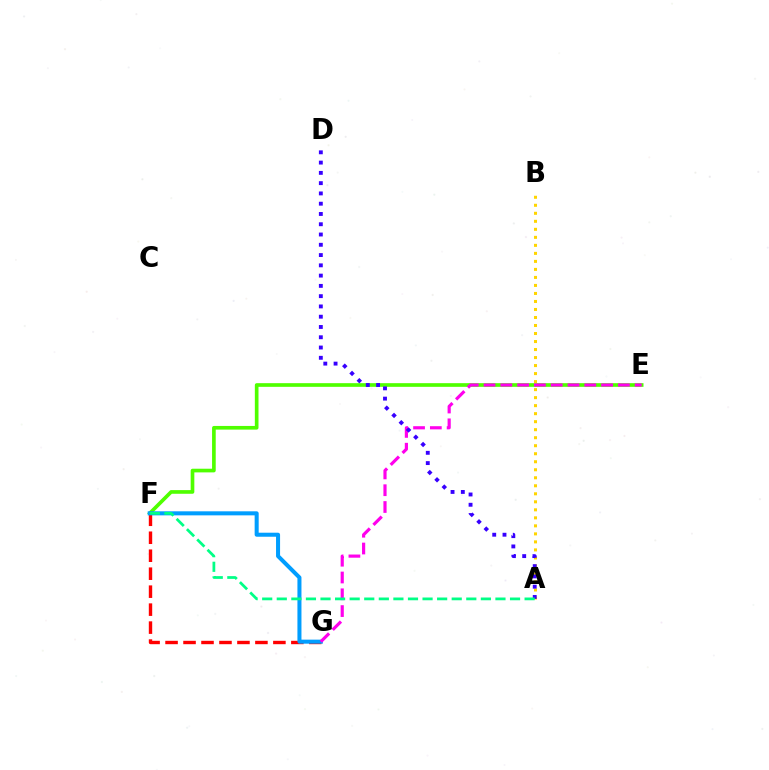{('E', 'F'): [{'color': '#4fff00', 'line_style': 'solid', 'thickness': 2.64}], ('F', 'G'): [{'color': '#ff0000', 'line_style': 'dashed', 'thickness': 2.44}, {'color': '#009eff', 'line_style': 'solid', 'thickness': 2.9}], ('A', 'B'): [{'color': '#ffd500', 'line_style': 'dotted', 'thickness': 2.18}], ('E', 'G'): [{'color': '#ff00ed', 'line_style': 'dashed', 'thickness': 2.28}], ('A', 'D'): [{'color': '#3700ff', 'line_style': 'dotted', 'thickness': 2.79}], ('A', 'F'): [{'color': '#00ff86', 'line_style': 'dashed', 'thickness': 1.98}]}